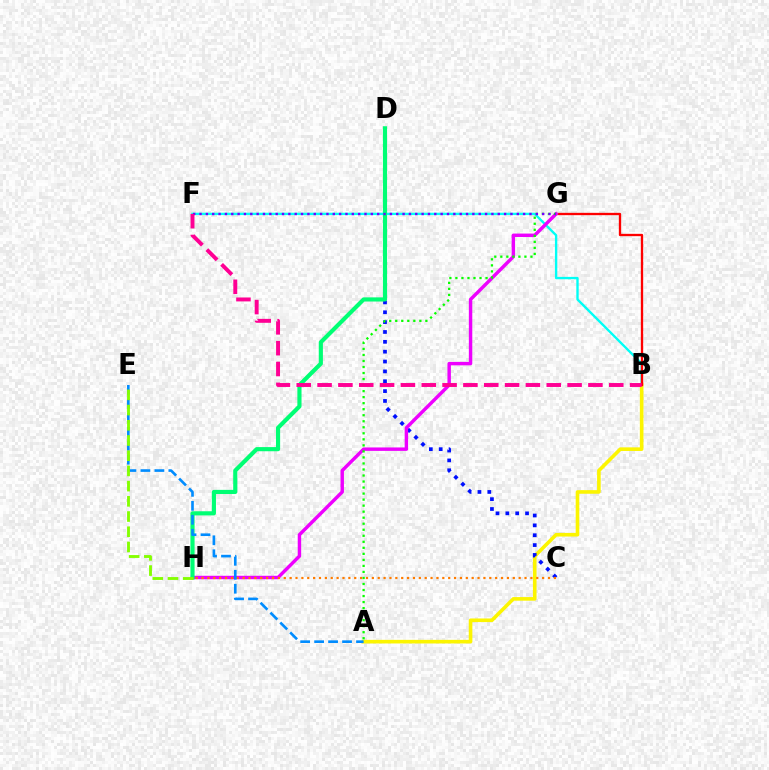{('B', 'F'): [{'color': '#00fff6', 'line_style': 'solid', 'thickness': 1.7}, {'color': '#ff0094', 'line_style': 'dashed', 'thickness': 2.83}], ('A', 'B'): [{'color': '#fcf500', 'line_style': 'solid', 'thickness': 2.6}], ('C', 'D'): [{'color': '#0010ff', 'line_style': 'dotted', 'thickness': 2.68}], ('B', 'G'): [{'color': '#ff0000', 'line_style': 'solid', 'thickness': 1.67}], ('G', 'H'): [{'color': '#ee00ff', 'line_style': 'solid', 'thickness': 2.47}], ('D', 'H'): [{'color': '#00ff74', 'line_style': 'solid', 'thickness': 2.99}], ('A', 'G'): [{'color': '#08ff00', 'line_style': 'dotted', 'thickness': 1.64}], ('C', 'H'): [{'color': '#ff7c00', 'line_style': 'dotted', 'thickness': 1.6}], ('A', 'E'): [{'color': '#008cff', 'line_style': 'dashed', 'thickness': 1.9}], ('F', 'G'): [{'color': '#7200ff', 'line_style': 'dotted', 'thickness': 1.72}], ('E', 'H'): [{'color': '#84ff00', 'line_style': 'dashed', 'thickness': 2.07}]}